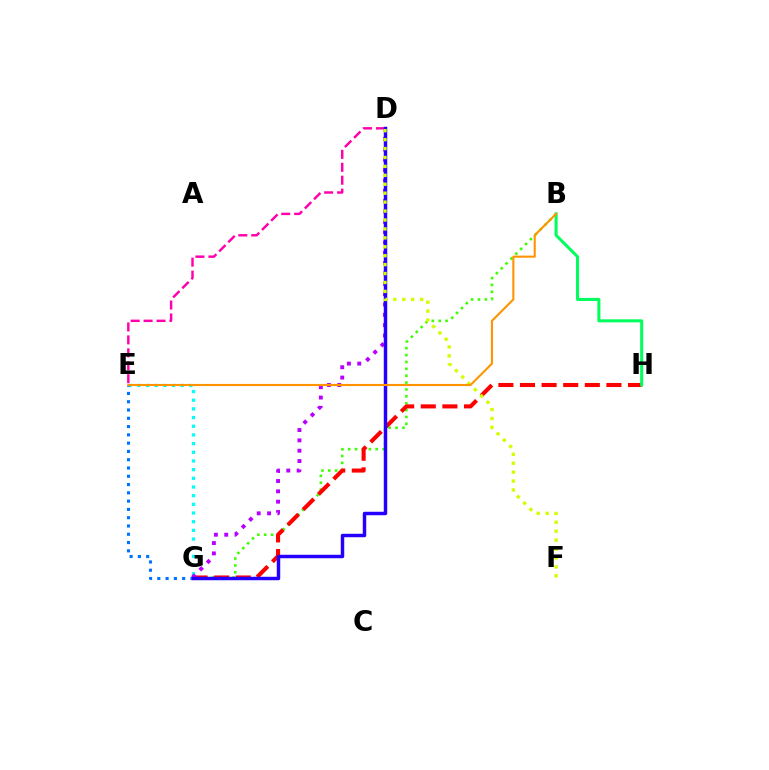{('D', 'E'): [{'color': '#ff00ac', 'line_style': 'dashed', 'thickness': 1.76}], ('E', 'G'): [{'color': '#00fff6', 'line_style': 'dotted', 'thickness': 2.36}, {'color': '#0074ff', 'line_style': 'dotted', 'thickness': 2.25}], ('B', 'G'): [{'color': '#3dff00', 'line_style': 'dotted', 'thickness': 1.87}], ('G', 'H'): [{'color': '#ff0000', 'line_style': 'dashed', 'thickness': 2.94}], ('D', 'G'): [{'color': '#b900ff', 'line_style': 'dotted', 'thickness': 2.81}, {'color': '#2500ff', 'line_style': 'solid', 'thickness': 2.49}], ('B', 'H'): [{'color': '#00ff5c', 'line_style': 'solid', 'thickness': 2.18}], ('D', 'F'): [{'color': '#d1ff00', 'line_style': 'dotted', 'thickness': 2.43}], ('B', 'E'): [{'color': '#ff9400', 'line_style': 'solid', 'thickness': 1.51}]}